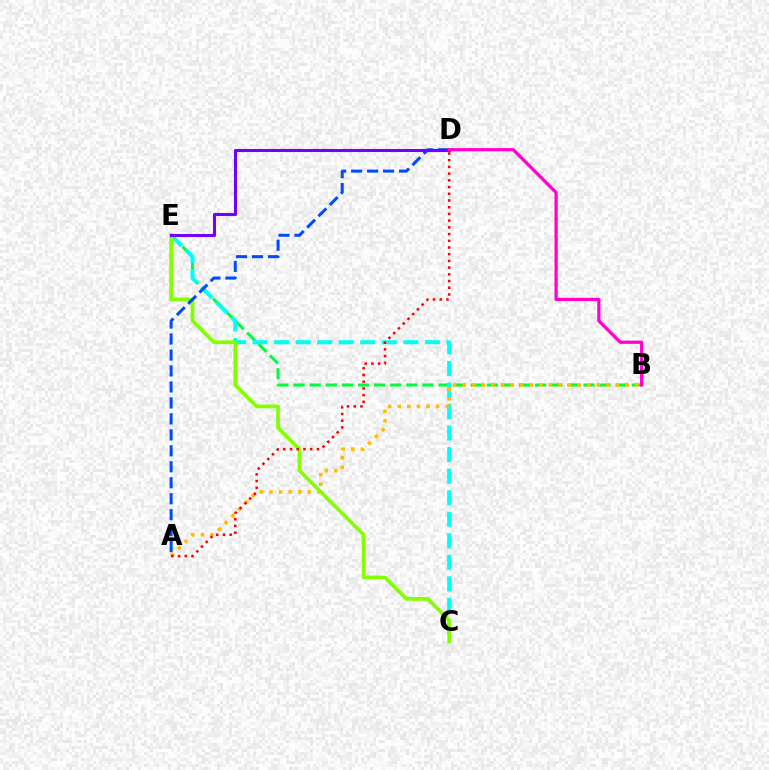{('B', 'E'): [{'color': '#00ff39', 'line_style': 'dashed', 'thickness': 2.19}], ('C', 'E'): [{'color': '#00fff6', 'line_style': 'dashed', 'thickness': 2.93}, {'color': '#84ff00', 'line_style': 'solid', 'thickness': 2.67}], ('A', 'B'): [{'color': '#ffbd00', 'line_style': 'dotted', 'thickness': 2.6}], ('A', 'D'): [{'color': '#004bff', 'line_style': 'dashed', 'thickness': 2.17}, {'color': '#ff0000', 'line_style': 'dotted', 'thickness': 1.82}], ('D', 'E'): [{'color': '#7200ff', 'line_style': 'solid', 'thickness': 2.21}], ('B', 'D'): [{'color': '#ff00cf', 'line_style': 'solid', 'thickness': 2.33}]}